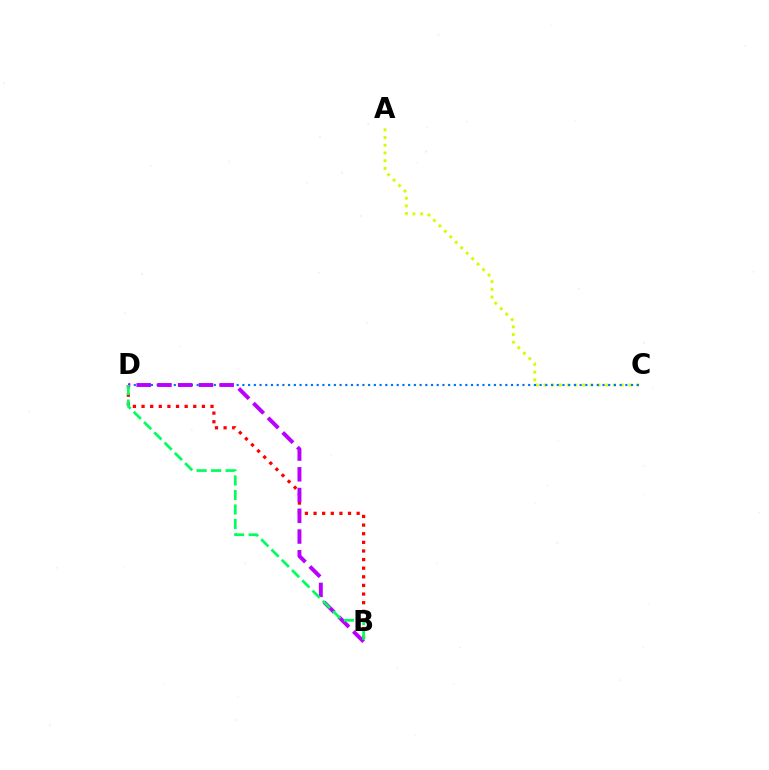{('A', 'C'): [{'color': '#d1ff00', 'line_style': 'dotted', 'thickness': 2.1}], ('B', 'D'): [{'color': '#ff0000', 'line_style': 'dotted', 'thickness': 2.34}, {'color': '#b900ff', 'line_style': 'dashed', 'thickness': 2.82}, {'color': '#00ff5c', 'line_style': 'dashed', 'thickness': 1.97}], ('C', 'D'): [{'color': '#0074ff', 'line_style': 'dotted', 'thickness': 1.55}]}